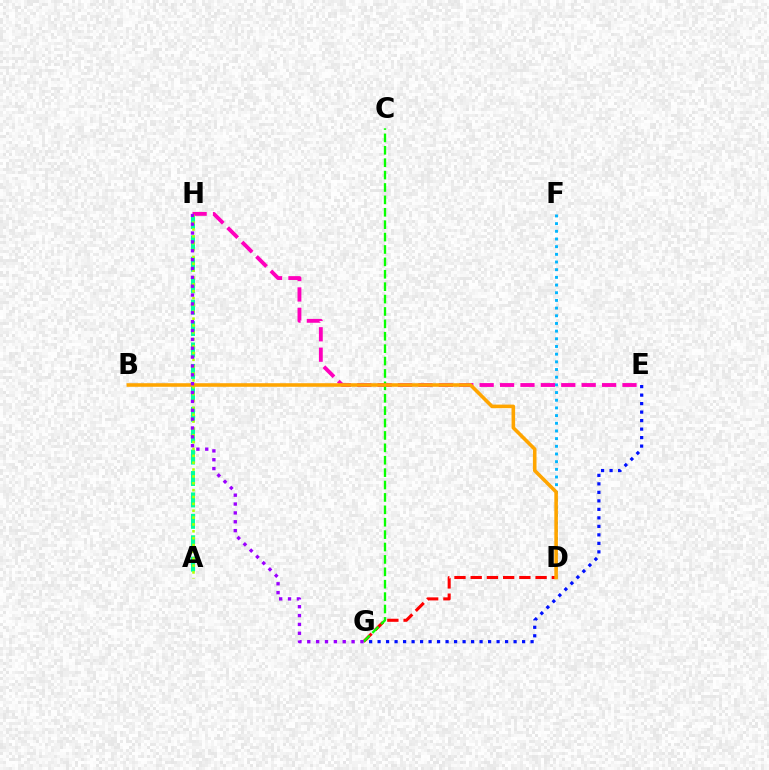{('E', 'G'): [{'color': '#0010ff', 'line_style': 'dotted', 'thickness': 2.31}], ('A', 'H'): [{'color': '#00ff9d', 'line_style': 'dashed', 'thickness': 2.91}, {'color': '#b3ff00', 'line_style': 'dotted', 'thickness': 1.86}], ('E', 'H'): [{'color': '#ff00bd', 'line_style': 'dashed', 'thickness': 2.77}], ('D', 'F'): [{'color': '#00b5ff', 'line_style': 'dotted', 'thickness': 2.09}], ('D', 'G'): [{'color': '#ff0000', 'line_style': 'dashed', 'thickness': 2.2}], ('C', 'G'): [{'color': '#08ff00', 'line_style': 'dashed', 'thickness': 1.68}], ('B', 'D'): [{'color': '#ffa500', 'line_style': 'solid', 'thickness': 2.58}], ('G', 'H'): [{'color': '#9b00ff', 'line_style': 'dotted', 'thickness': 2.41}]}